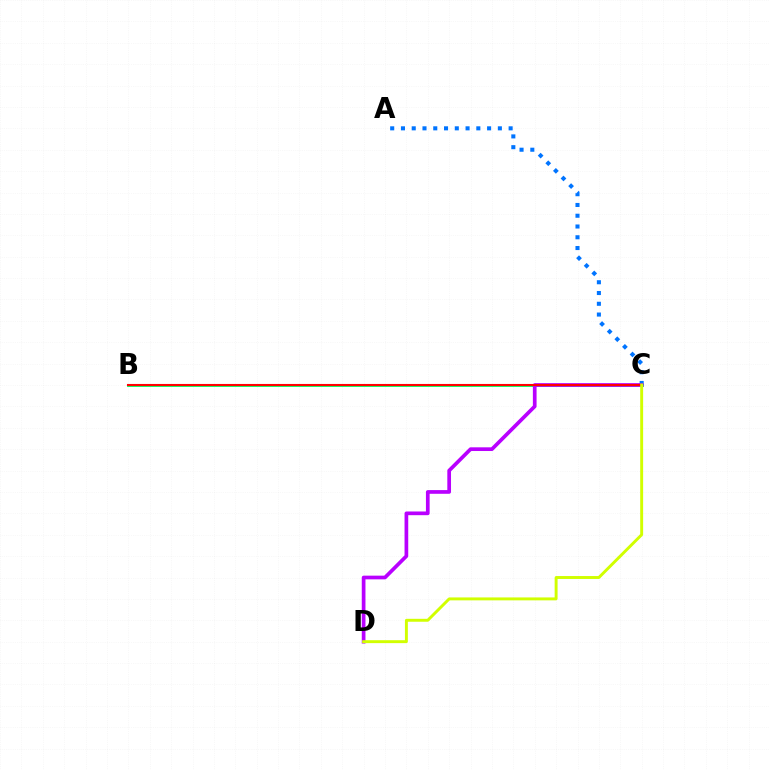{('B', 'C'): [{'color': '#00ff5c', 'line_style': 'solid', 'thickness': 2.03}, {'color': '#ff0000', 'line_style': 'solid', 'thickness': 1.51}], ('A', 'C'): [{'color': '#0074ff', 'line_style': 'dotted', 'thickness': 2.93}], ('C', 'D'): [{'color': '#b900ff', 'line_style': 'solid', 'thickness': 2.66}, {'color': '#d1ff00', 'line_style': 'solid', 'thickness': 2.11}]}